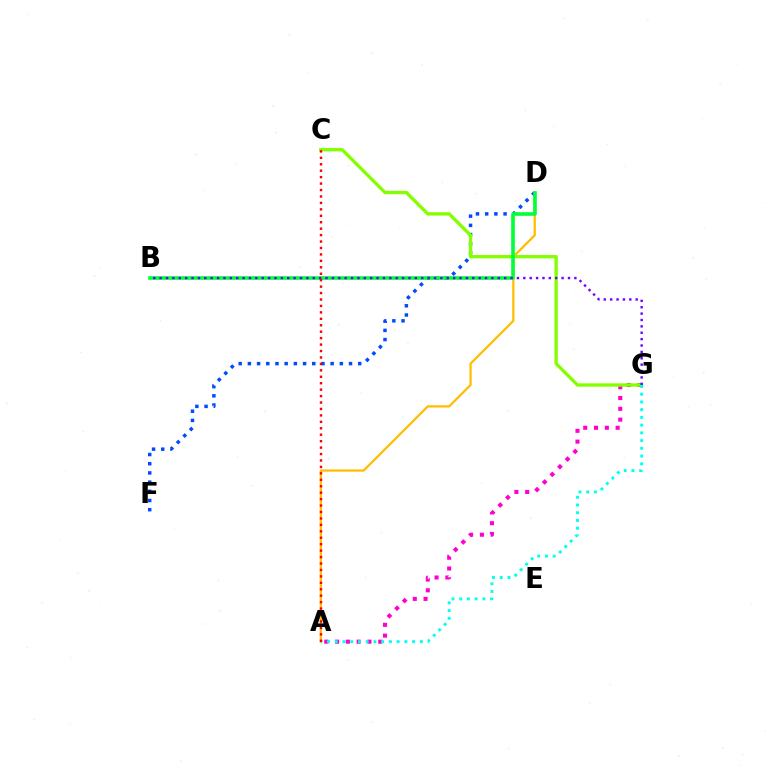{('A', 'D'): [{'color': '#ffbd00', 'line_style': 'solid', 'thickness': 1.63}], ('A', 'G'): [{'color': '#ff00cf', 'line_style': 'dotted', 'thickness': 2.93}, {'color': '#00fff6', 'line_style': 'dotted', 'thickness': 2.1}], ('D', 'F'): [{'color': '#004bff', 'line_style': 'dotted', 'thickness': 2.5}], ('C', 'G'): [{'color': '#84ff00', 'line_style': 'solid', 'thickness': 2.4}], ('B', 'D'): [{'color': '#00ff39', 'line_style': 'solid', 'thickness': 2.6}], ('B', 'G'): [{'color': '#7200ff', 'line_style': 'dotted', 'thickness': 1.73}], ('A', 'C'): [{'color': '#ff0000', 'line_style': 'dotted', 'thickness': 1.75}]}